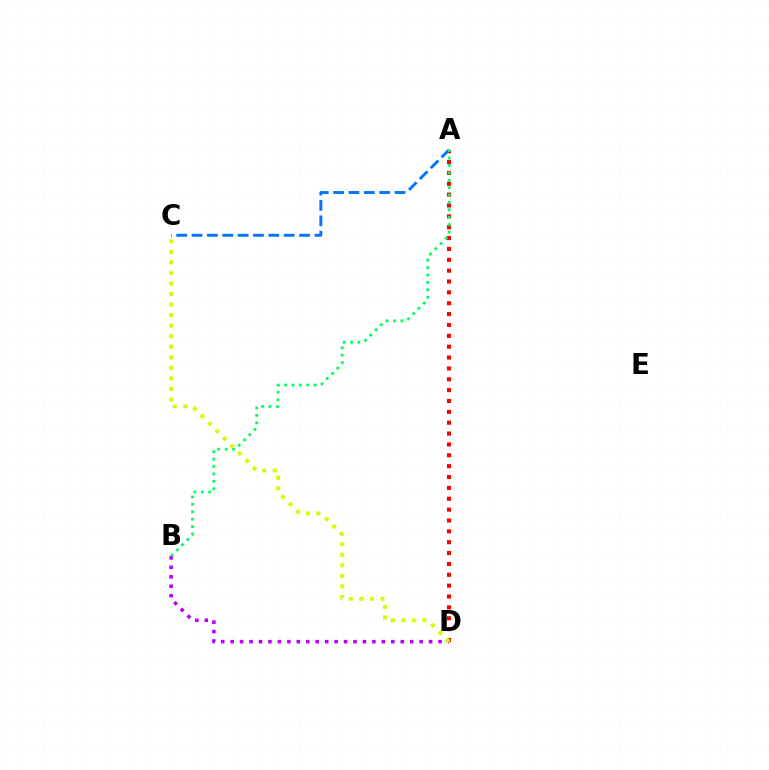{('A', 'D'): [{'color': '#ff0000', 'line_style': 'dotted', 'thickness': 2.95}], ('A', 'C'): [{'color': '#0074ff', 'line_style': 'dashed', 'thickness': 2.09}], ('A', 'B'): [{'color': '#00ff5c', 'line_style': 'dotted', 'thickness': 2.01}], ('B', 'D'): [{'color': '#b900ff', 'line_style': 'dotted', 'thickness': 2.57}], ('C', 'D'): [{'color': '#d1ff00', 'line_style': 'dotted', 'thickness': 2.87}]}